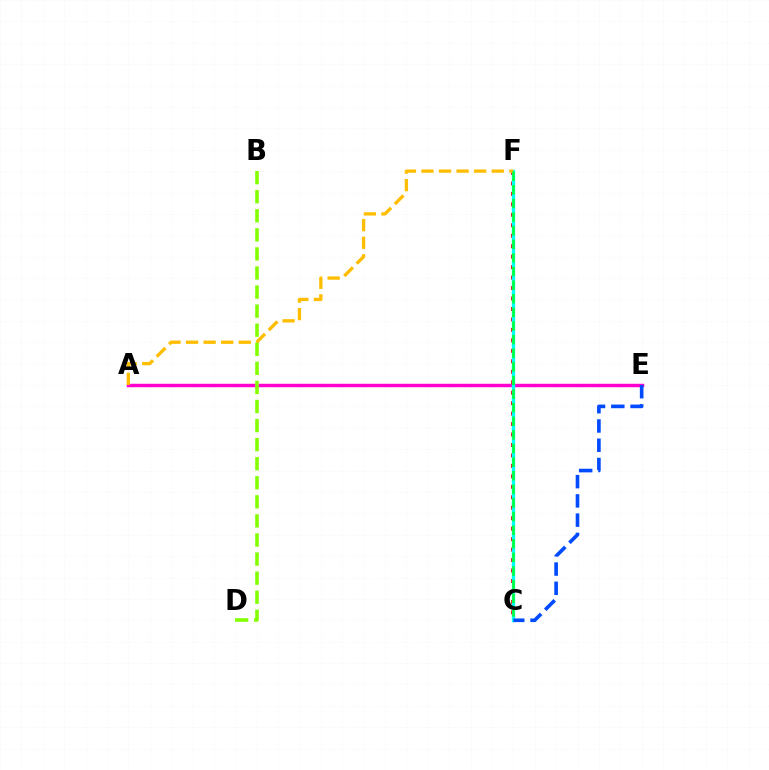{('A', 'E'): [{'color': '#ff00cf', 'line_style': 'solid', 'thickness': 2.49}], ('C', 'F'): [{'color': '#7200ff', 'line_style': 'dashed', 'thickness': 2.11}, {'color': '#ff0000', 'line_style': 'dotted', 'thickness': 2.84}, {'color': '#00fff6', 'line_style': 'solid', 'thickness': 2.37}, {'color': '#00ff39', 'line_style': 'dashed', 'thickness': 1.85}], ('A', 'F'): [{'color': '#ffbd00', 'line_style': 'dashed', 'thickness': 2.39}], ('C', 'E'): [{'color': '#004bff', 'line_style': 'dashed', 'thickness': 2.62}], ('B', 'D'): [{'color': '#84ff00', 'line_style': 'dashed', 'thickness': 2.59}]}